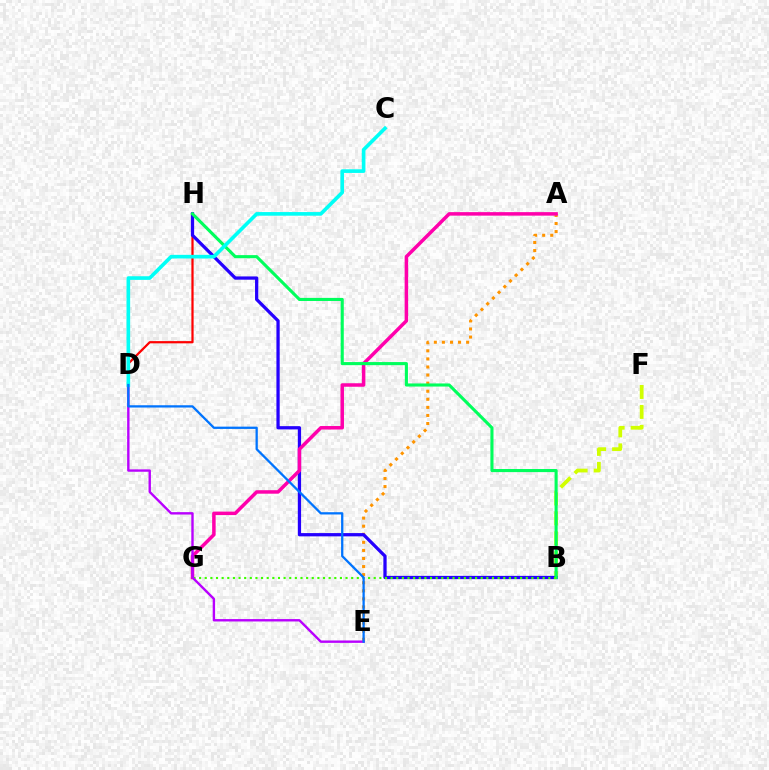{('D', 'H'): [{'color': '#ff0000', 'line_style': 'solid', 'thickness': 1.6}], ('A', 'E'): [{'color': '#ff9400', 'line_style': 'dotted', 'thickness': 2.19}], ('B', 'F'): [{'color': '#d1ff00', 'line_style': 'dashed', 'thickness': 2.71}], ('B', 'H'): [{'color': '#2500ff', 'line_style': 'solid', 'thickness': 2.35}, {'color': '#00ff5c', 'line_style': 'solid', 'thickness': 2.23}], ('A', 'G'): [{'color': '#ff00ac', 'line_style': 'solid', 'thickness': 2.52}], ('B', 'G'): [{'color': '#3dff00', 'line_style': 'dotted', 'thickness': 1.53}], ('D', 'E'): [{'color': '#b900ff', 'line_style': 'solid', 'thickness': 1.72}, {'color': '#0074ff', 'line_style': 'solid', 'thickness': 1.64}], ('C', 'D'): [{'color': '#00fff6', 'line_style': 'solid', 'thickness': 2.62}]}